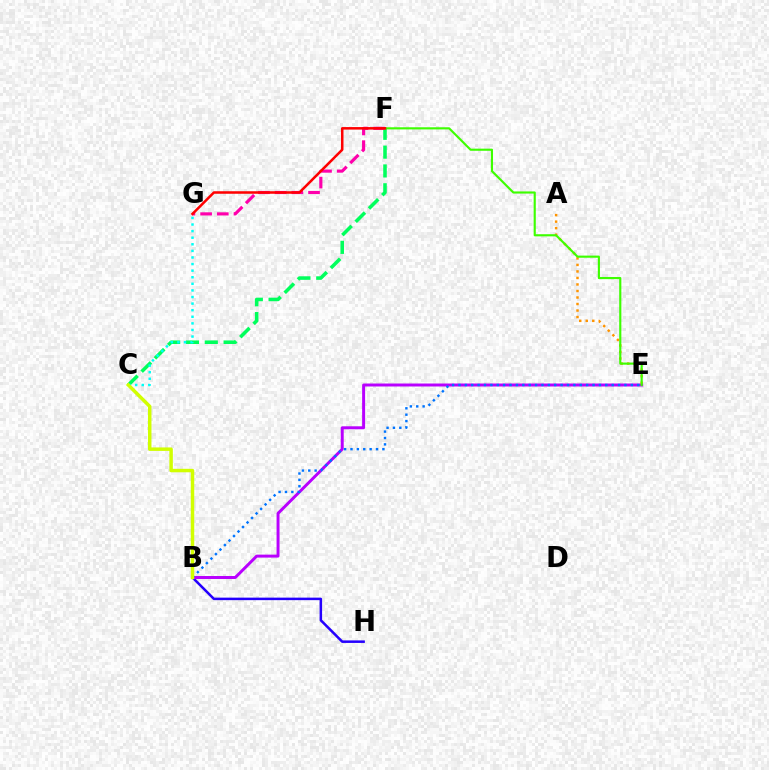{('C', 'F'): [{'color': '#00ff5c', 'line_style': 'dashed', 'thickness': 2.56}], ('B', 'H'): [{'color': '#2500ff', 'line_style': 'solid', 'thickness': 1.81}], ('F', 'G'): [{'color': '#ff00ac', 'line_style': 'dashed', 'thickness': 2.27}, {'color': '#ff0000', 'line_style': 'solid', 'thickness': 1.82}], ('B', 'E'): [{'color': '#b900ff', 'line_style': 'solid', 'thickness': 2.14}, {'color': '#0074ff', 'line_style': 'dotted', 'thickness': 1.73}], ('A', 'E'): [{'color': '#ff9400', 'line_style': 'dotted', 'thickness': 1.77}], ('C', 'G'): [{'color': '#00fff6', 'line_style': 'dotted', 'thickness': 1.79}], ('E', 'F'): [{'color': '#3dff00', 'line_style': 'solid', 'thickness': 1.54}], ('B', 'C'): [{'color': '#d1ff00', 'line_style': 'solid', 'thickness': 2.5}]}